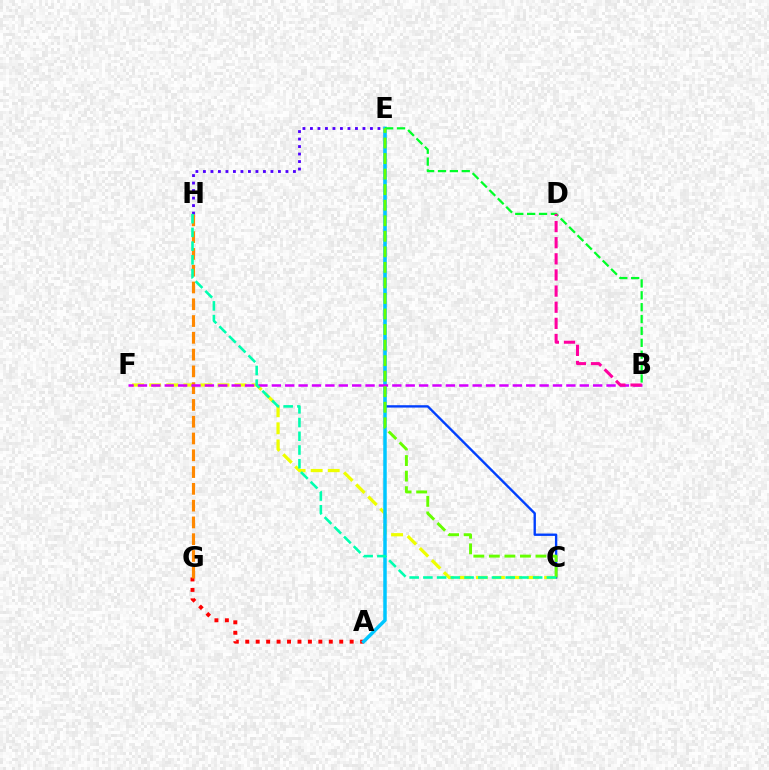{('A', 'G'): [{'color': '#ff0000', 'line_style': 'dotted', 'thickness': 2.84}], ('C', 'E'): [{'color': '#003fff', 'line_style': 'solid', 'thickness': 1.7}, {'color': '#66ff00', 'line_style': 'dashed', 'thickness': 2.11}], ('C', 'F'): [{'color': '#eeff00', 'line_style': 'dashed', 'thickness': 2.32}], ('G', 'H'): [{'color': '#ff8800', 'line_style': 'dashed', 'thickness': 2.28}], ('E', 'H'): [{'color': '#4f00ff', 'line_style': 'dotted', 'thickness': 2.04}], ('A', 'E'): [{'color': '#00c7ff', 'line_style': 'solid', 'thickness': 2.51}], ('B', 'E'): [{'color': '#00ff27', 'line_style': 'dashed', 'thickness': 1.61}], ('B', 'F'): [{'color': '#d600ff', 'line_style': 'dashed', 'thickness': 1.82}], ('B', 'D'): [{'color': '#ff00a0', 'line_style': 'dashed', 'thickness': 2.19}], ('C', 'H'): [{'color': '#00ffaf', 'line_style': 'dashed', 'thickness': 1.86}]}